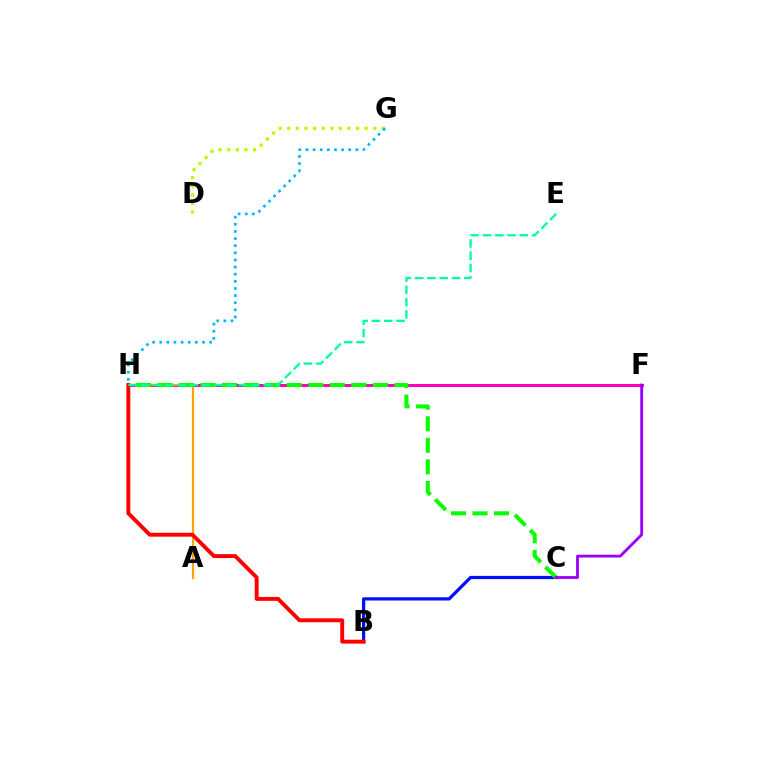{('F', 'H'): [{'color': '#ff00bd', 'line_style': 'solid', 'thickness': 2.15}], ('D', 'G'): [{'color': '#b3ff00', 'line_style': 'dotted', 'thickness': 2.34}], ('B', 'C'): [{'color': '#0010ff', 'line_style': 'solid', 'thickness': 2.33}], ('A', 'H'): [{'color': '#ffa500', 'line_style': 'solid', 'thickness': 1.6}], ('C', 'H'): [{'color': '#08ff00', 'line_style': 'dashed', 'thickness': 2.93}], ('B', 'H'): [{'color': '#ff0000', 'line_style': 'solid', 'thickness': 2.8}], ('G', 'H'): [{'color': '#00b5ff', 'line_style': 'dotted', 'thickness': 1.94}], ('C', 'F'): [{'color': '#9b00ff', 'line_style': 'solid', 'thickness': 2.04}], ('E', 'H'): [{'color': '#00ff9d', 'line_style': 'dashed', 'thickness': 1.67}]}